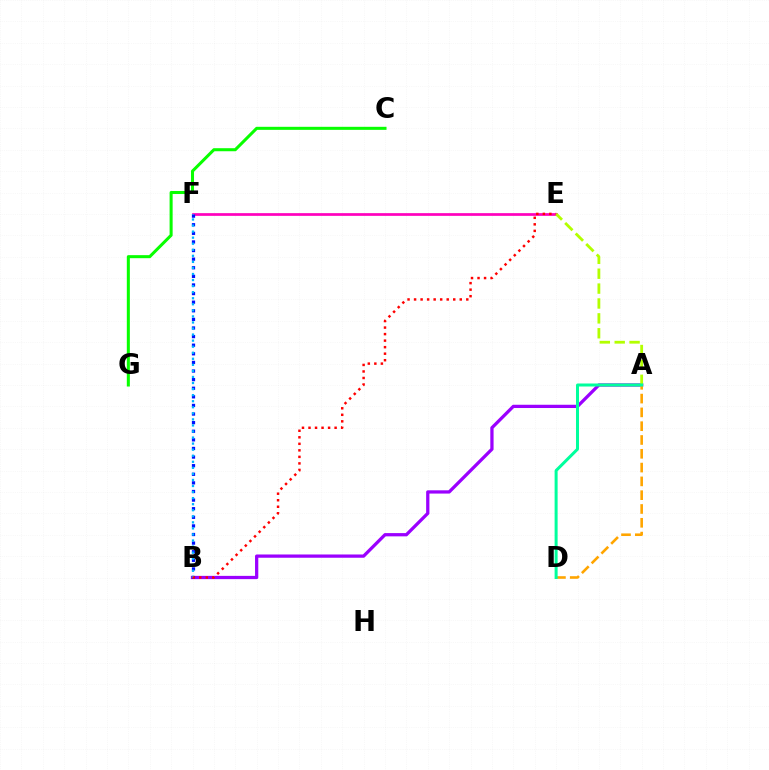{('C', 'G'): [{'color': '#08ff00', 'line_style': 'solid', 'thickness': 2.19}], ('E', 'F'): [{'color': '#ff00bd', 'line_style': 'solid', 'thickness': 1.95}], ('A', 'B'): [{'color': '#9b00ff', 'line_style': 'solid', 'thickness': 2.35}], ('A', 'E'): [{'color': '#b3ff00', 'line_style': 'dashed', 'thickness': 2.02}], ('B', 'F'): [{'color': '#0010ff', 'line_style': 'dotted', 'thickness': 2.34}, {'color': '#00b5ff', 'line_style': 'dotted', 'thickness': 1.65}], ('A', 'D'): [{'color': '#ffa500', 'line_style': 'dashed', 'thickness': 1.87}, {'color': '#00ff9d', 'line_style': 'solid', 'thickness': 2.16}], ('B', 'E'): [{'color': '#ff0000', 'line_style': 'dotted', 'thickness': 1.77}]}